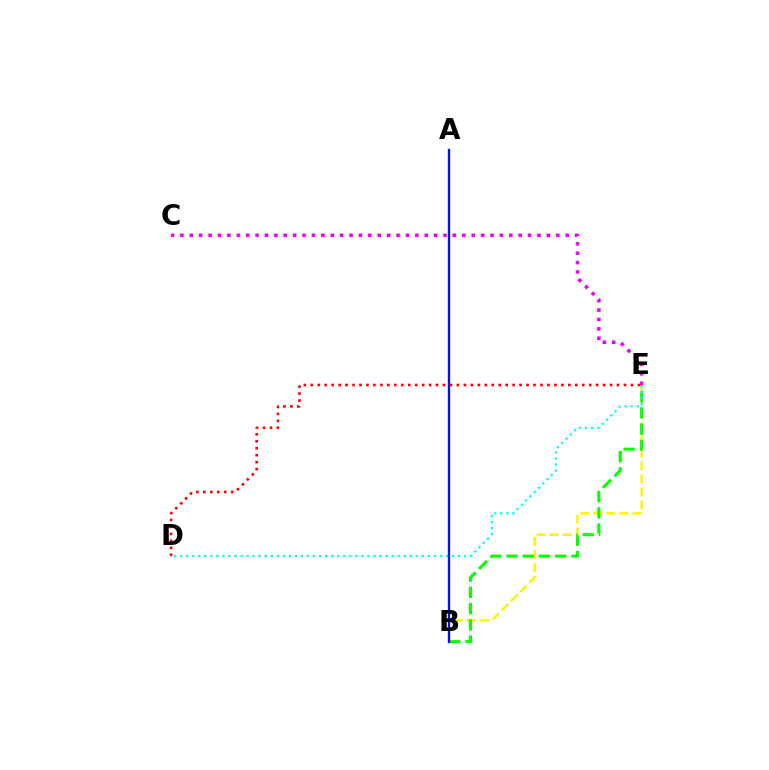{('B', 'E'): [{'color': '#fcf500', 'line_style': 'dashed', 'thickness': 1.77}, {'color': '#08ff00', 'line_style': 'dashed', 'thickness': 2.21}], ('C', 'E'): [{'color': '#ee00ff', 'line_style': 'dotted', 'thickness': 2.55}], ('D', 'E'): [{'color': '#00fff6', 'line_style': 'dotted', 'thickness': 1.64}, {'color': '#ff0000', 'line_style': 'dotted', 'thickness': 1.89}], ('A', 'B'): [{'color': '#0010ff', 'line_style': 'solid', 'thickness': 1.7}]}